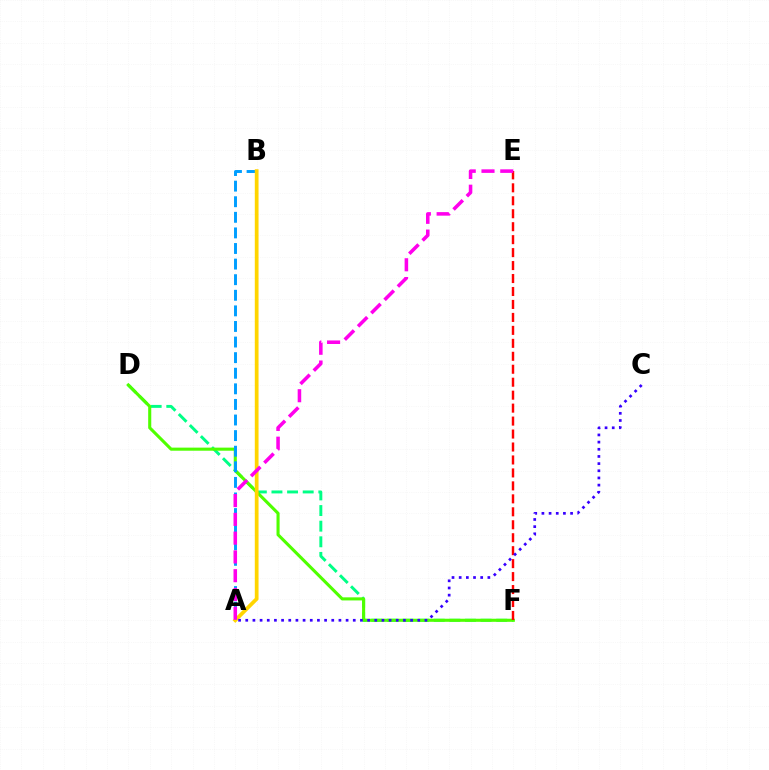{('D', 'F'): [{'color': '#00ff86', 'line_style': 'dashed', 'thickness': 2.12}, {'color': '#4fff00', 'line_style': 'solid', 'thickness': 2.22}], ('E', 'F'): [{'color': '#ff0000', 'line_style': 'dashed', 'thickness': 1.76}], ('A', 'B'): [{'color': '#009eff', 'line_style': 'dashed', 'thickness': 2.12}, {'color': '#ffd500', 'line_style': 'solid', 'thickness': 2.7}], ('A', 'E'): [{'color': '#ff00ed', 'line_style': 'dashed', 'thickness': 2.55}], ('A', 'C'): [{'color': '#3700ff', 'line_style': 'dotted', 'thickness': 1.95}]}